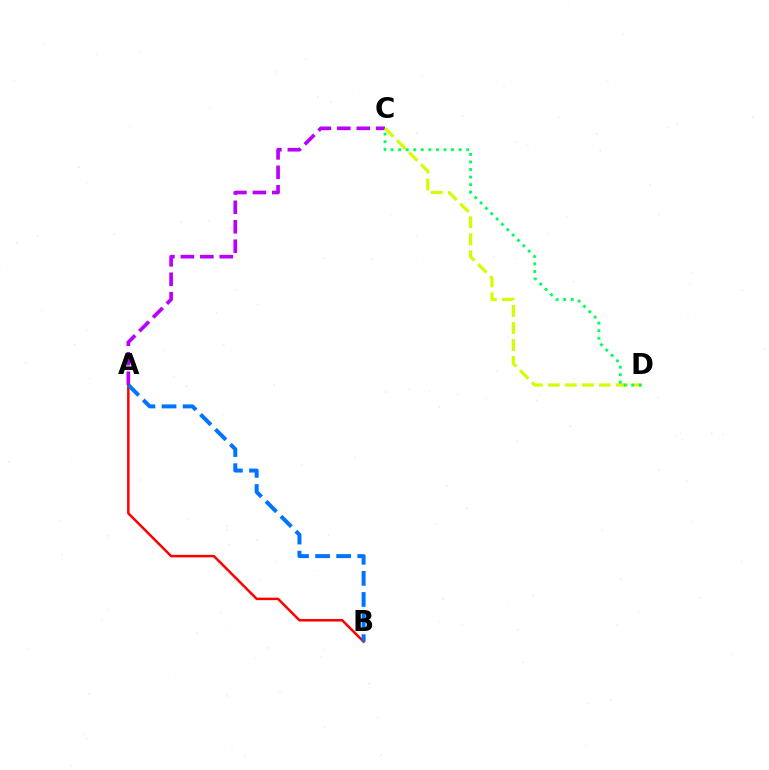{('A', 'C'): [{'color': '#b900ff', 'line_style': 'dashed', 'thickness': 2.64}], ('A', 'B'): [{'color': '#ff0000', 'line_style': 'solid', 'thickness': 1.8}, {'color': '#0074ff', 'line_style': 'dashed', 'thickness': 2.87}], ('C', 'D'): [{'color': '#d1ff00', 'line_style': 'dashed', 'thickness': 2.31}, {'color': '#00ff5c', 'line_style': 'dotted', 'thickness': 2.05}]}